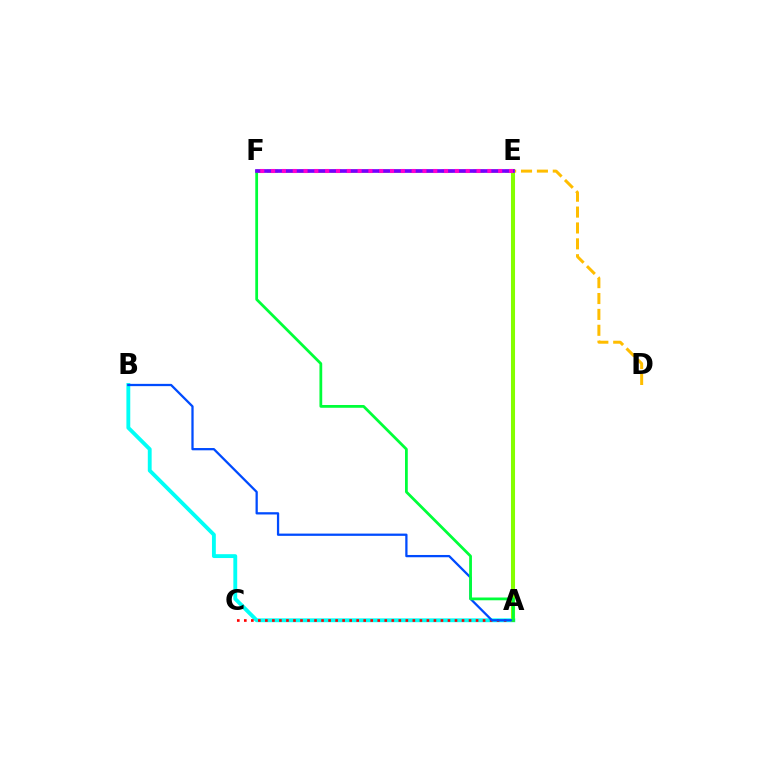{('A', 'B'): [{'color': '#00fff6', 'line_style': 'solid', 'thickness': 2.77}, {'color': '#004bff', 'line_style': 'solid', 'thickness': 1.63}], ('A', 'C'): [{'color': '#ff0000', 'line_style': 'dotted', 'thickness': 1.91}], ('A', 'E'): [{'color': '#84ff00', 'line_style': 'solid', 'thickness': 2.93}], ('A', 'F'): [{'color': '#00ff39', 'line_style': 'solid', 'thickness': 1.99}], ('D', 'F'): [{'color': '#ffbd00', 'line_style': 'dashed', 'thickness': 2.16}], ('E', 'F'): [{'color': '#7200ff', 'line_style': 'solid', 'thickness': 2.65}, {'color': '#ff00cf', 'line_style': 'dotted', 'thickness': 2.94}]}